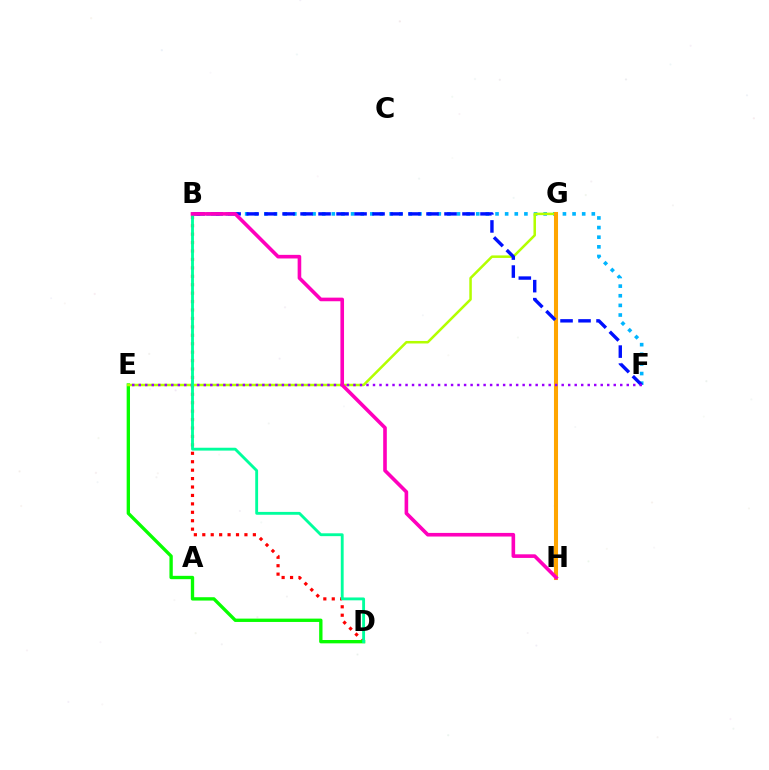{('B', 'D'): [{'color': '#ff0000', 'line_style': 'dotted', 'thickness': 2.29}, {'color': '#00ff9d', 'line_style': 'solid', 'thickness': 2.06}], ('B', 'F'): [{'color': '#00b5ff', 'line_style': 'dotted', 'thickness': 2.62}, {'color': '#0010ff', 'line_style': 'dashed', 'thickness': 2.44}], ('D', 'E'): [{'color': '#08ff00', 'line_style': 'solid', 'thickness': 2.41}], ('E', 'G'): [{'color': '#b3ff00', 'line_style': 'solid', 'thickness': 1.81}], ('G', 'H'): [{'color': '#ffa500', 'line_style': 'solid', 'thickness': 2.92}], ('E', 'F'): [{'color': '#9b00ff', 'line_style': 'dotted', 'thickness': 1.77}], ('B', 'H'): [{'color': '#ff00bd', 'line_style': 'solid', 'thickness': 2.6}]}